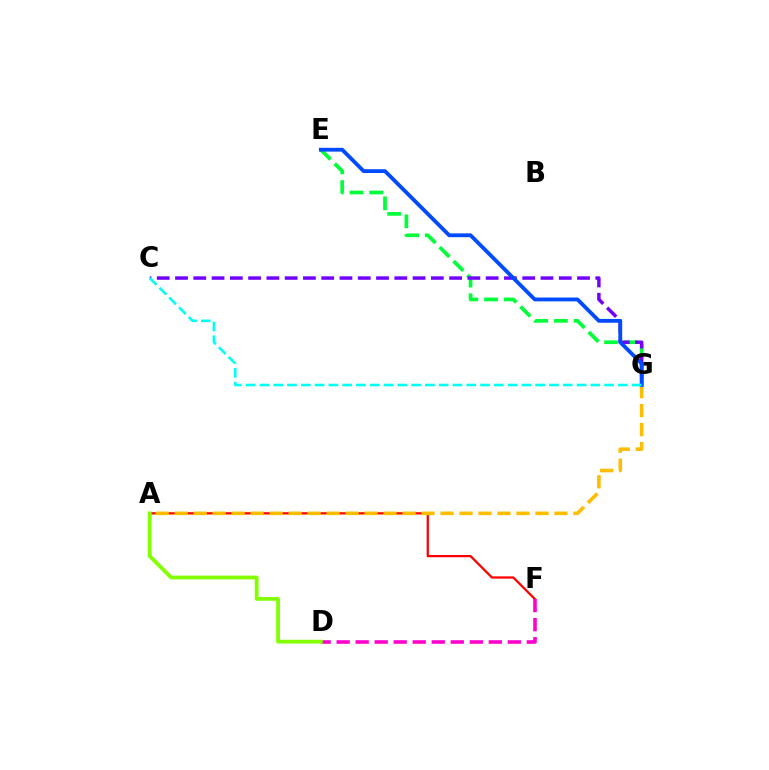{('A', 'F'): [{'color': '#ff0000', 'line_style': 'solid', 'thickness': 1.62}], ('E', 'G'): [{'color': '#00ff39', 'line_style': 'dashed', 'thickness': 2.67}, {'color': '#004bff', 'line_style': 'solid', 'thickness': 2.75}], ('C', 'G'): [{'color': '#7200ff', 'line_style': 'dashed', 'thickness': 2.48}, {'color': '#00fff6', 'line_style': 'dashed', 'thickness': 1.87}], ('A', 'G'): [{'color': '#ffbd00', 'line_style': 'dashed', 'thickness': 2.58}], ('D', 'F'): [{'color': '#ff00cf', 'line_style': 'dashed', 'thickness': 2.58}], ('A', 'D'): [{'color': '#84ff00', 'line_style': 'solid', 'thickness': 2.74}]}